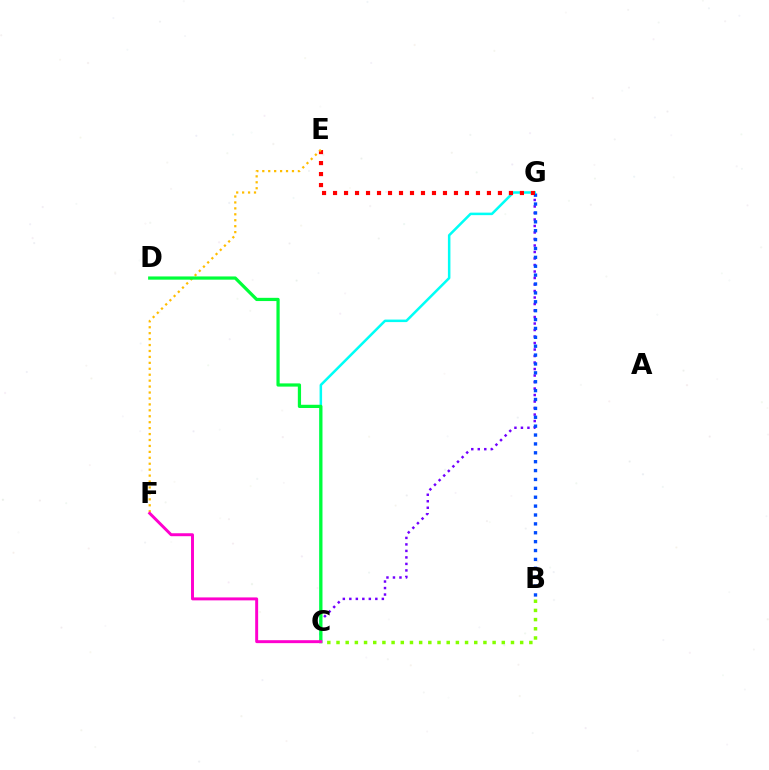{('C', 'G'): [{'color': '#7200ff', 'line_style': 'dotted', 'thickness': 1.77}, {'color': '#00fff6', 'line_style': 'solid', 'thickness': 1.82}], ('B', 'G'): [{'color': '#004bff', 'line_style': 'dotted', 'thickness': 2.41}], ('E', 'G'): [{'color': '#ff0000', 'line_style': 'dotted', 'thickness': 2.99}], ('E', 'F'): [{'color': '#ffbd00', 'line_style': 'dotted', 'thickness': 1.61}], ('C', 'D'): [{'color': '#00ff39', 'line_style': 'solid', 'thickness': 2.32}], ('C', 'F'): [{'color': '#ff00cf', 'line_style': 'solid', 'thickness': 2.13}], ('B', 'C'): [{'color': '#84ff00', 'line_style': 'dotted', 'thickness': 2.5}]}